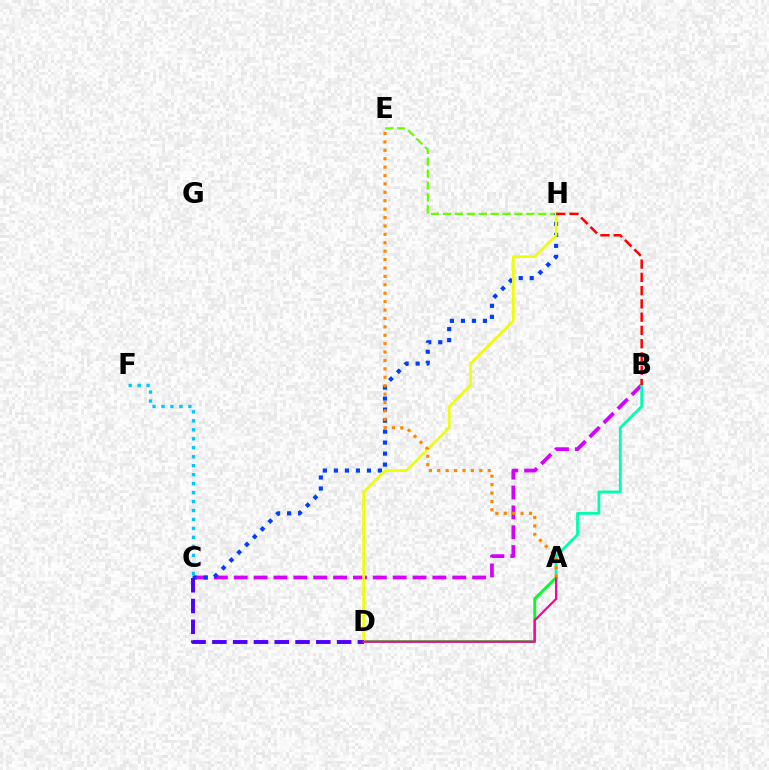{('A', 'D'): [{'color': '#00ff27', 'line_style': 'solid', 'thickness': 2.06}, {'color': '#ff00a0', 'line_style': 'solid', 'thickness': 1.59}], ('E', 'H'): [{'color': '#66ff00', 'line_style': 'dashed', 'thickness': 1.62}], ('B', 'C'): [{'color': '#d600ff', 'line_style': 'dashed', 'thickness': 2.7}], ('C', 'H'): [{'color': '#003fff', 'line_style': 'dotted', 'thickness': 2.99}], ('A', 'B'): [{'color': '#00ffaf', 'line_style': 'solid', 'thickness': 2.0}], ('D', 'H'): [{'color': '#eeff00', 'line_style': 'solid', 'thickness': 1.9}], ('C', 'D'): [{'color': '#4f00ff', 'line_style': 'dashed', 'thickness': 2.82}], ('B', 'H'): [{'color': '#ff0000', 'line_style': 'dashed', 'thickness': 1.8}], ('A', 'E'): [{'color': '#ff8800', 'line_style': 'dotted', 'thickness': 2.28}], ('C', 'F'): [{'color': '#00c7ff', 'line_style': 'dotted', 'thickness': 2.44}]}